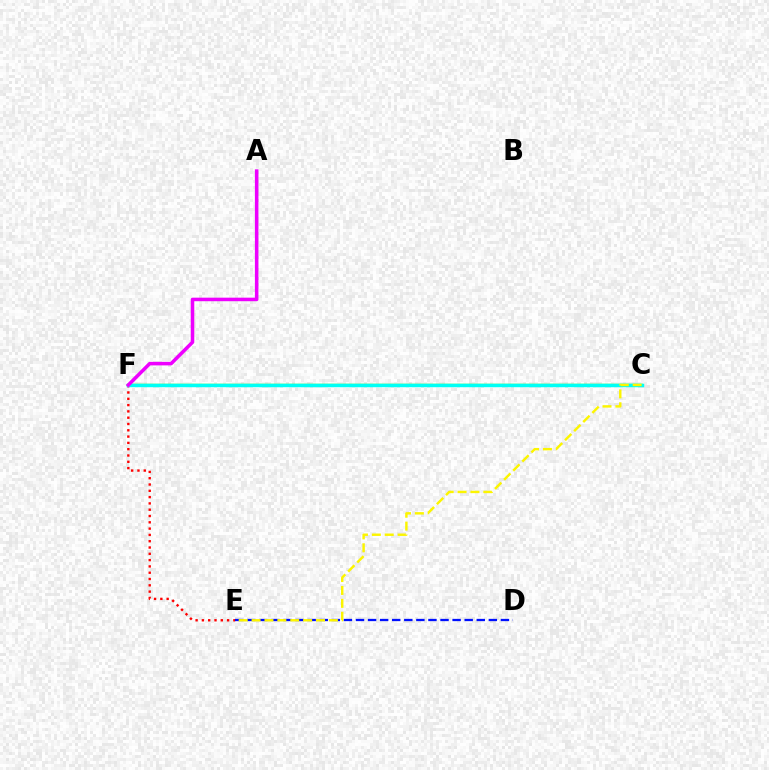{('C', 'F'): [{'color': '#08ff00', 'line_style': 'solid', 'thickness': 1.72}, {'color': '#00fff6', 'line_style': 'solid', 'thickness': 2.48}], ('E', 'F'): [{'color': '#ff0000', 'line_style': 'dotted', 'thickness': 1.71}], ('D', 'E'): [{'color': '#0010ff', 'line_style': 'dashed', 'thickness': 1.64}], ('C', 'E'): [{'color': '#fcf500', 'line_style': 'dashed', 'thickness': 1.75}], ('A', 'F'): [{'color': '#ee00ff', 'line_style': 'solid', 'thickness': 2.55}]}